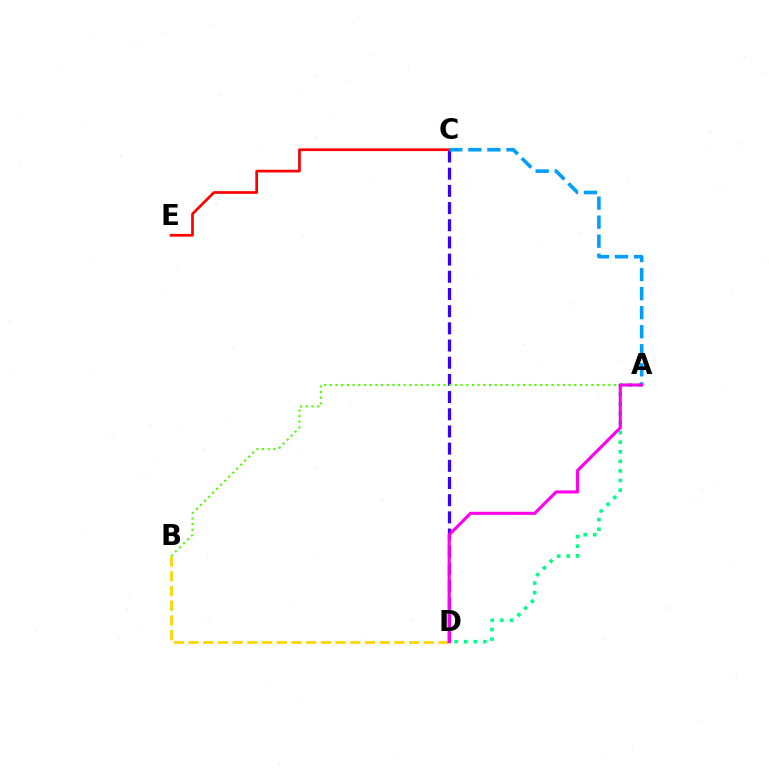{('A', 'D'): [{'color': '#00ff86', 'line_style': 'dotted', 'thickness': 2.61}, {'color': '#ff00ed', 'line_style': 'solid', 'thickness': 2.23}], ('B', 'D'): [{'color': '#ffd500', 'line_style': 'dashed', 'thickness': 2.0}], ('C', 'D'): [{'color': '#3700ff', 'line_style': 'dashed', 'thickness': 2.33}], ('A', 'B'): [{'color': '#4fff00', 'line_style': 'dotted', 'thickness': 1.54}], ('C', 'E'): [{'color': '#ff0000', 'line_style': 'solid', 'thickness': 1.94}], ('A', 'C'): [{'color': '#009eff', 'line_style': 'dashed', 'thickness': 2.59}]}